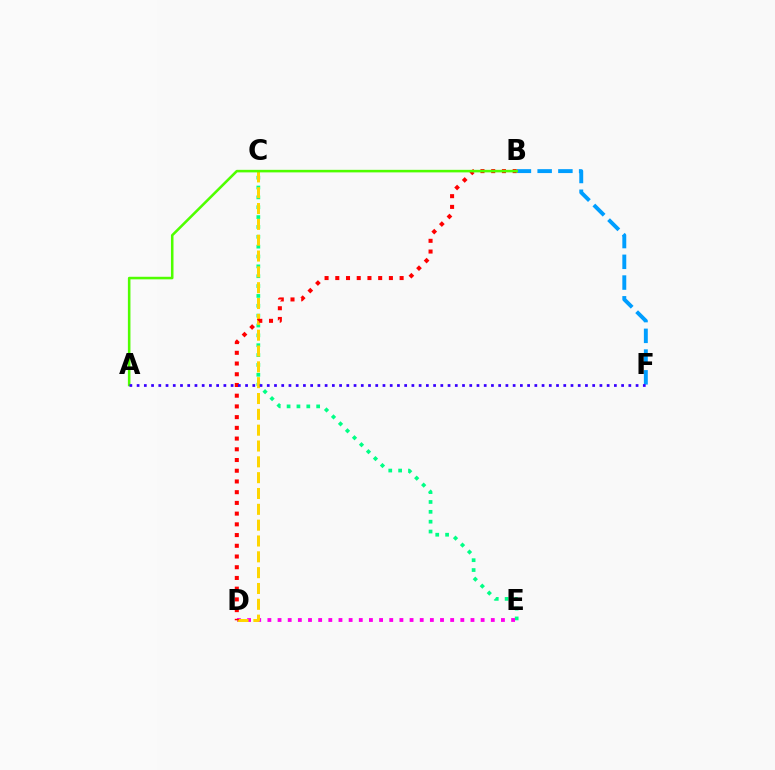{('C', 'E'): [{'color': '#00ff86', 'line_style': 'dotted', 'thickness': 2.68}], ('B', 'F'): [{'color': '#009eff', 'line_style': 'dashed', 'thickness': 2.82}], ('D', 'E'): [{'color': '#ff00ed', 'line_style': 'dotted', 'thickness': 2.76}], ('C', 'D'): [{'color': '#ffd500', 'line_style': 'dashed', 'thickness': 2.15}], ('B', 'D'): [{'color': '#ff0000', 'line_style': 'dotted', 'thickness': 2.91}], ('A', 'B'): [{'color': '#4fff00', 'line_style': 'solid', 'thickness': 1.84}], ('A', 'F'): [{'color': '#3700ff', 'line_style': 'dotted', 'thickness': 1.96}]}